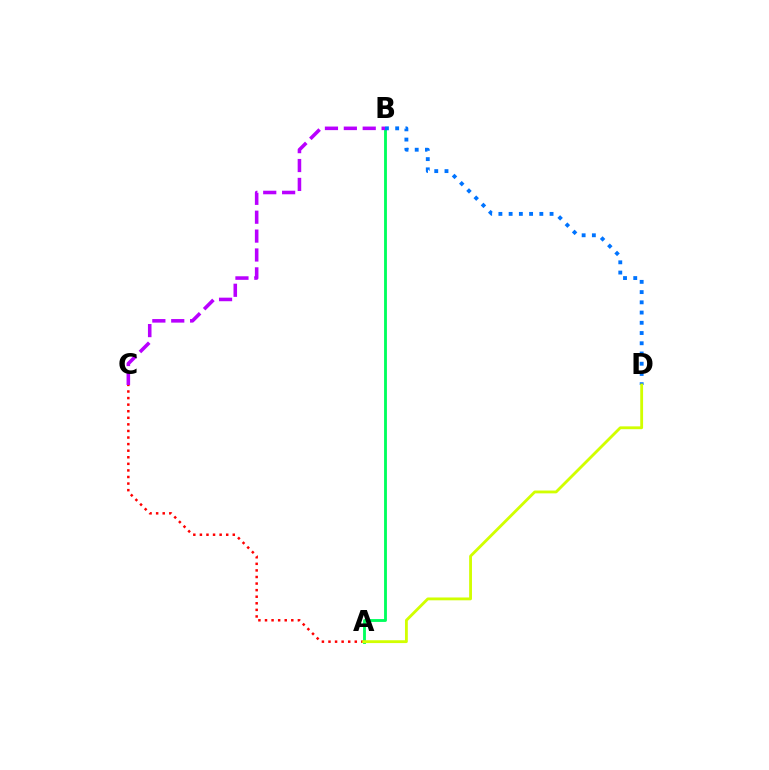{('A', 'B'): [{'color': '#00ff5c', 'line_style': 'solid', 'thickness': 2.05}], ('B', 'D'): [{'color': '#0074ff', 'line_style': 'dotted', 'thickness': 2.78}], ('A', 'C'): [{'color': '#ff0000', 'line_style': 'dotted', 'thickness': 1.79}], ('B', 'C'): [{'color': '#b900ff', 'line_style': 'dashed', 'thickness': 2.57}], ('A', 'D'): [{'color': '#d1ff00', 'line_style': 'solid', 'thickness': 2.04}]}